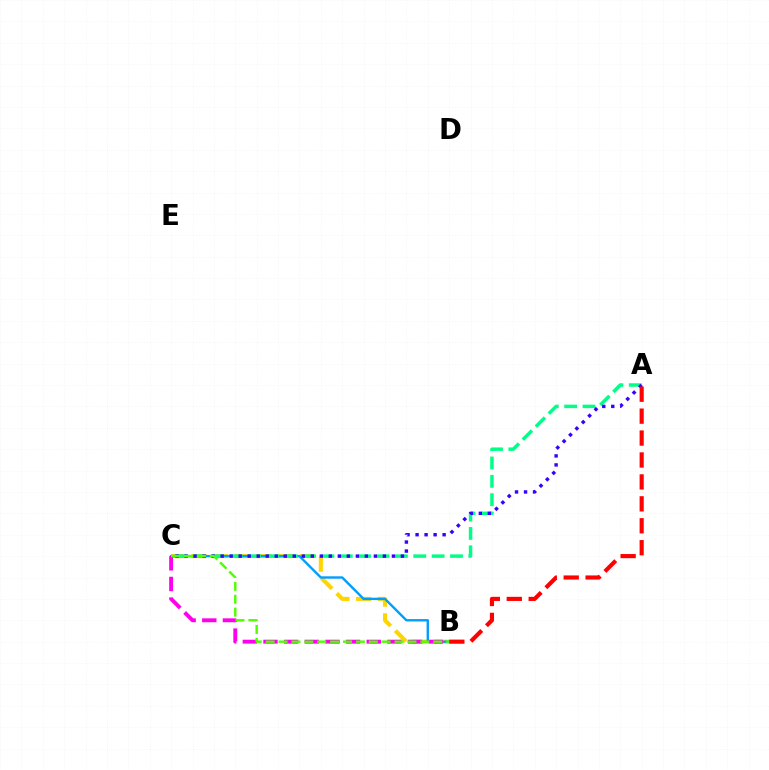{('B', 'C'): [{'color': '#ffd500', 'line_style': 'dashed', 'thickness': 2.94}, {'color': '#009eff', 'line_style': 'solid', 'thickness': 1.71}, {'color': '#ff00ed', 'line_style': 'dashed', 'thickness': 2.81}, {'color': '#4fff00', 'line_style': 'dashed', 'thickness': 1.75}], ('A', 'C'): [{'color': '#00ff86', 'line_style': 'dashed', 'thickness': 2.5}, {'color': '#3700ff', 'line_style': 'dotted', 'thickness': 2.45}], ('A', 'B'): [{'color': '#ff0000', 'line_style': 'dashed', 'thickness': 2.98}]}